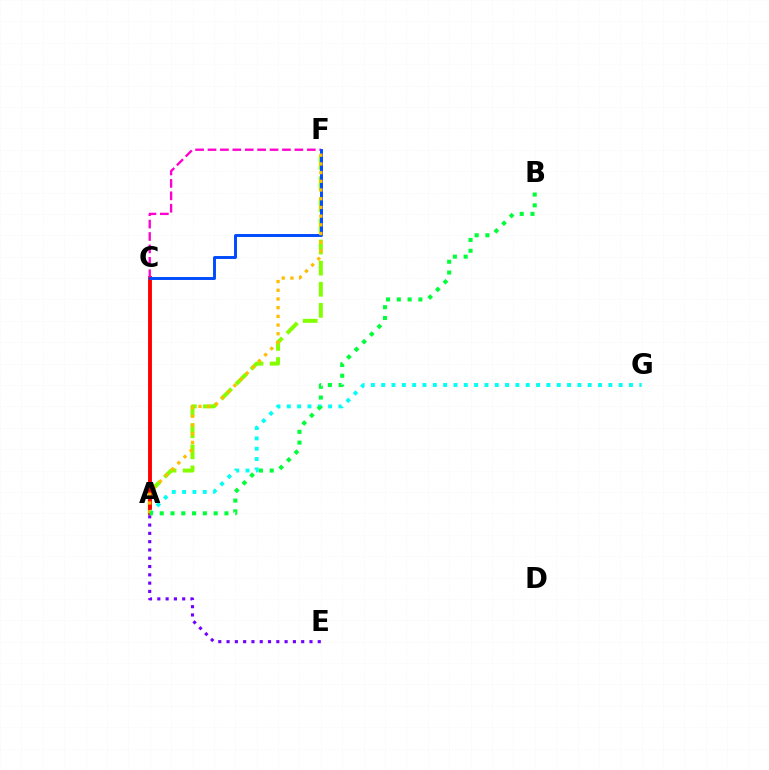{('A', 'F'): [{'color': '#84ff00', 'line_style': 'dashed', 'thickness': 2.87}, {'color': '#ffbd00', 'line_style': 'dotted', 'thickness': 2.36}], ('A', 'C'): [{'color': '#ff0000', 'line_style': 'solid', 'thickness': 2.79}], ('C', 'F'): [{'color': '#ff00cf', 'line_style': 'dashed', 'thickness': 1.69}, {'color': '#004bff', 'line_style': 'solid', 'thickness': 2.11}], ('A', 'G'): [{'color': '#00fff6', 'line_style': 'dotted', 'thickness': 2.81}], ('A', 'E'): [{'color': '#7200ff', 'line_style': 'dotted', 'thickness': 2.25}], ('A', 'B'): [{'color': '#00ff39', 'line_style': 'dotted', 'thickness': 2.93}]}